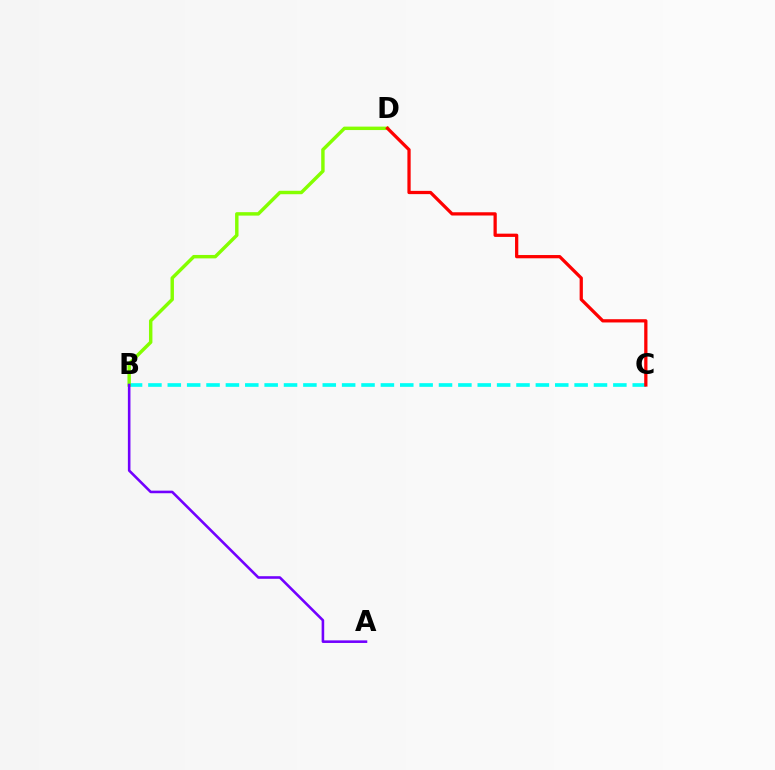{('B', 'C'): [{'color': '#00fff6', 'line_style': 'dashed', 'thickness': 2.63}], ('B', 'D'): [{'color': '#84ff00', 'line_style': 'solid', 'thickness': 2.48}], ('A', 'B'): [{'color': '#7200ff', 'line_style': 'solid', 'thickness': 1.86}], ('C', 'D'): [{'color': '#ff0000', 'line_style': 'solid', 'thickness': 2.34}]}